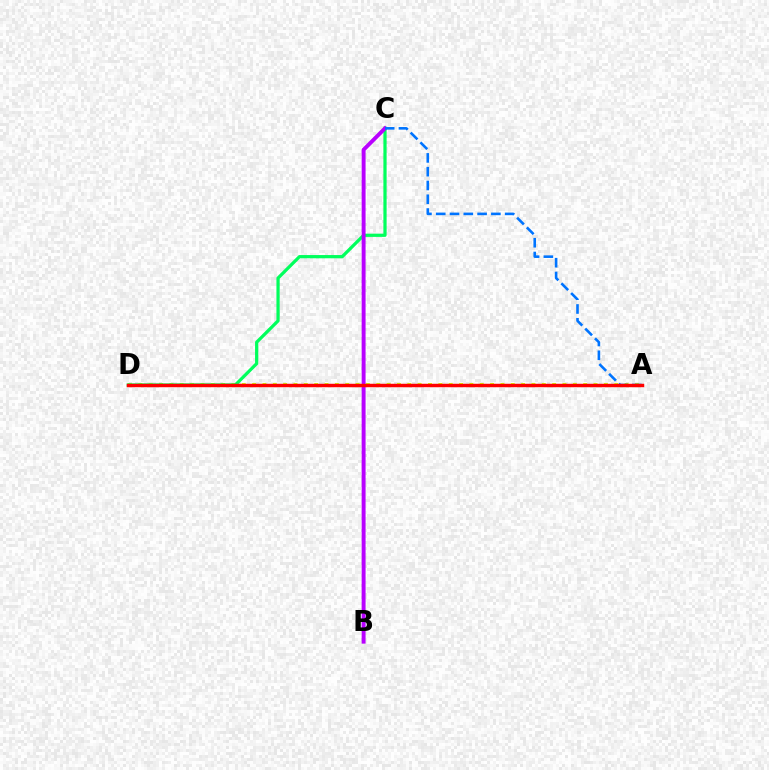{('A', 'D'): [{'color': '#d1ff00', 'line_style': 'dotted', 'thickness': 2.81}, {'color': '#ff0000', 'line_style': 'solid', 'thickness': 2.49}], ('C', 'D'): [{'color': '#00ff5c', 'line_style': 'solid', 'thickness': 2.32}], ('B', 'C'): [{'color': '#b900ff', 'line_style': 'solid', 'thickness': 2.82}], ('A', 'C'): [{'color': '#0074ff', 'line_style': 'dashed', 'thickness': 1.87}]}